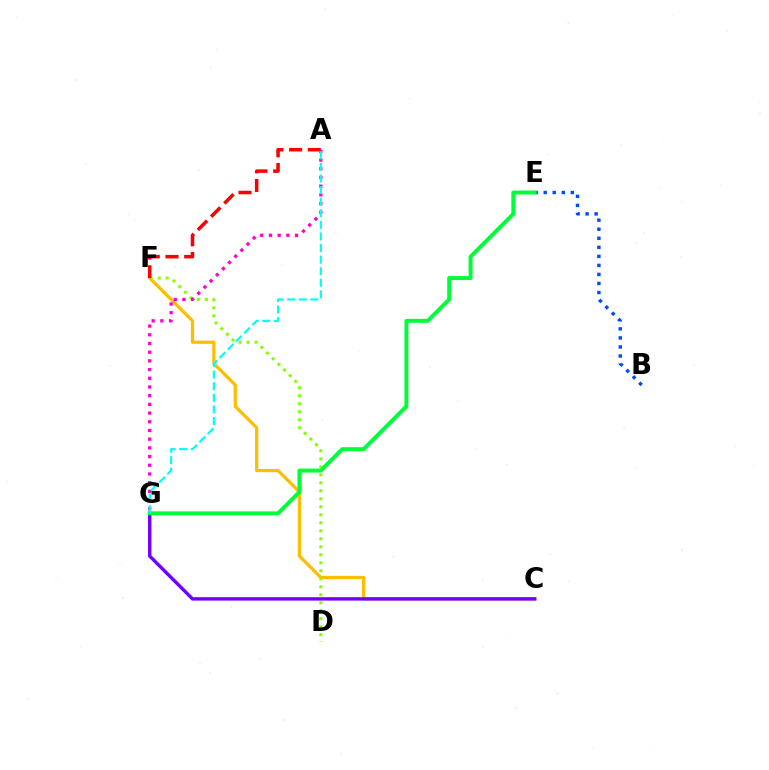{('C', 'F'): [{'color': '#ffbd00', 'line_style': 'solid', 'thickness': 2.33}], ('B', 'E'): [{'color': '#004bff', 'line_style': 'dotted', 'thickness': 2.46}], ('C', 'G'): [{'color': '#7200ff', 'line_style': 'solid', 'thickness': 2.46}], ('D', 'F'): [{'color': '#84ff00', 'line_style': 'dotted', 'thickness': 2.17}], ('A', 'F'): [{'color': '#ff0000', 'line_style': 'dashed', 'thickness': 2.54}], ('A', 'G'): [{'color': '#ff00cf', 'line_style': 'dotted', 'thickness': 2.36}, {'color': '#00fff6', 'line_style': 'dashed', 'thickness': 1.57}], ('E', 'G'): [{'color': '#00ff39', 'line_style': 'solid', 'thickness': 2.84}]}